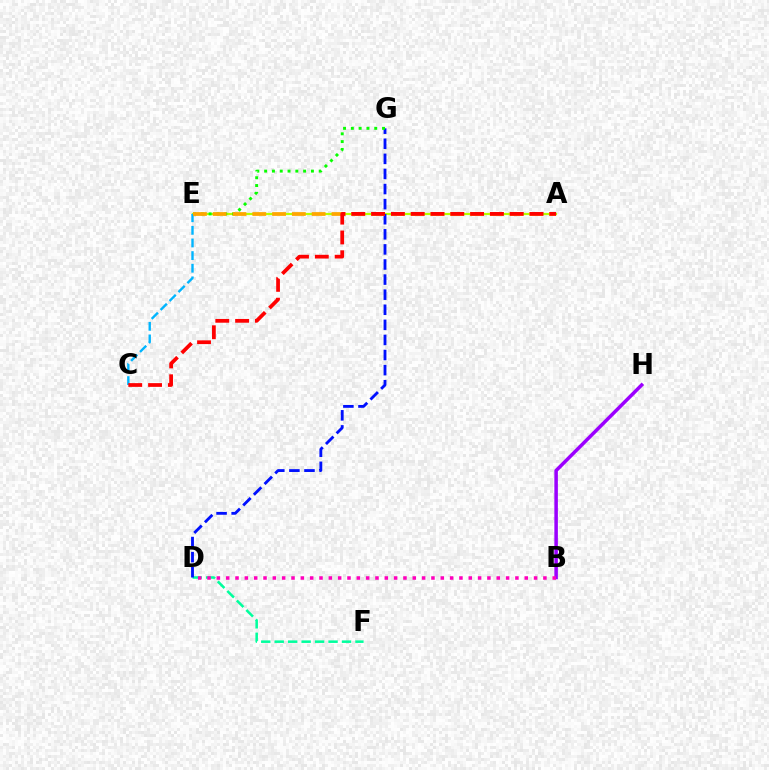{('D', 'F'): [{'color': '#00ff9d', 'line_style': 'dashed', 'thickness': 1.83}], ('A', 'E'): [{'color': '#b3ff00', 'line_style': 'solid', 'thickness': 1.59}, {'color': '#ffa500', 'line_style': 'dashed', 'thickness': 2.69}], ('C', 'E'): [{'color': '#00b5ff', 'line_style': 'dashed', 'thickness': 1.72}], ('D', 'G'): [{'color': '#0010ff', 'line_style': 'dashed', 'thickness': 2.05}], ('B', 'H'): [{'color': '#9b00ff', 'line_style': 'solid', 'thickness': 2.53}], ('E', 'G'): [{'color': '#08ff00', 'line_style': 'dotted', 'thickness': 2.12}], ('B', 'D'): [{'color': '#ff00bd', 'line_style': 'dotted', 'thickness': 2.53}], ('A', 'C'): [{'color': '#ff0000', 'line_style': 'dashed', 'thickness': 2.69}]}